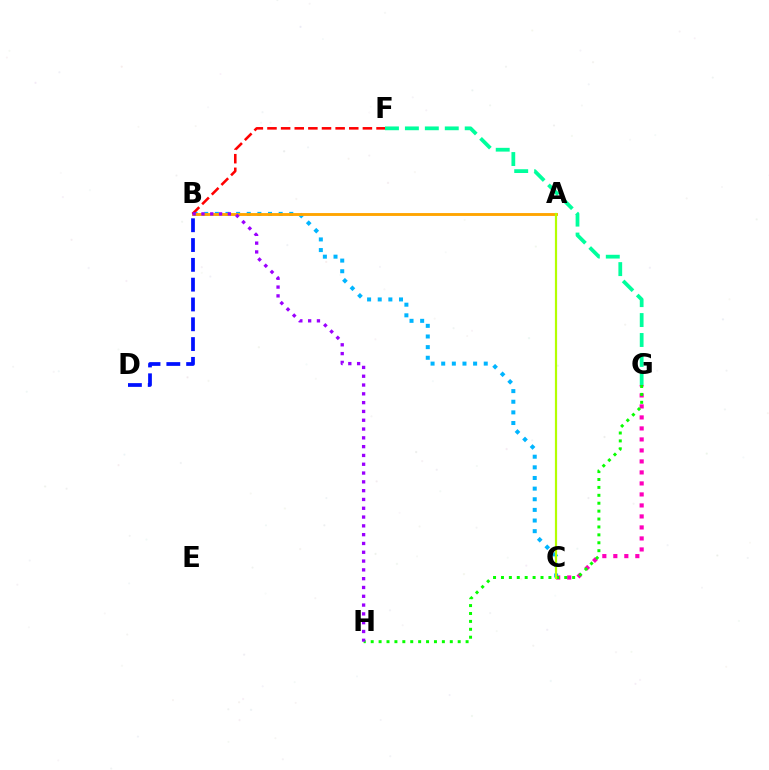{('B', 'C'): [{'color': '#00b5ff', 'line_style': 'dotted', 'thickness': 2.89}], ('C', 'G'): [{'color': '#ff00bd', 'line_style': 'dotted', 'thickness': 2.99}], ('A', 'B'): [{'color': '#ffa500', 'line_style': 'solid', 'thickness': 2.07}], ('B', 'F'): [{'color': '#ff0000', 'line_style': 'dashed', 'thickness': 1.85}], ('G', 'H'): [{'color': '#08ff00', 'line_style': 'dotted', 'thickness': 2.15}], ('B', 'H'): [{'color': '#9b00ff', 'line_style': 'dotted', 'thickness': 2.39}], ('F', 'G'): [{'color': '#00ff9d', 'line_style': 'dashed', 'thickness': 2.71}], ('A', 'C'): [{'color': '#b3ff00', 'line_style': 'solid', 'thickness': 1.59}], ('B', 'D'): [{'color': '#0010ff', 'line_style': 'dashed', 'thickness': 2.69}]}